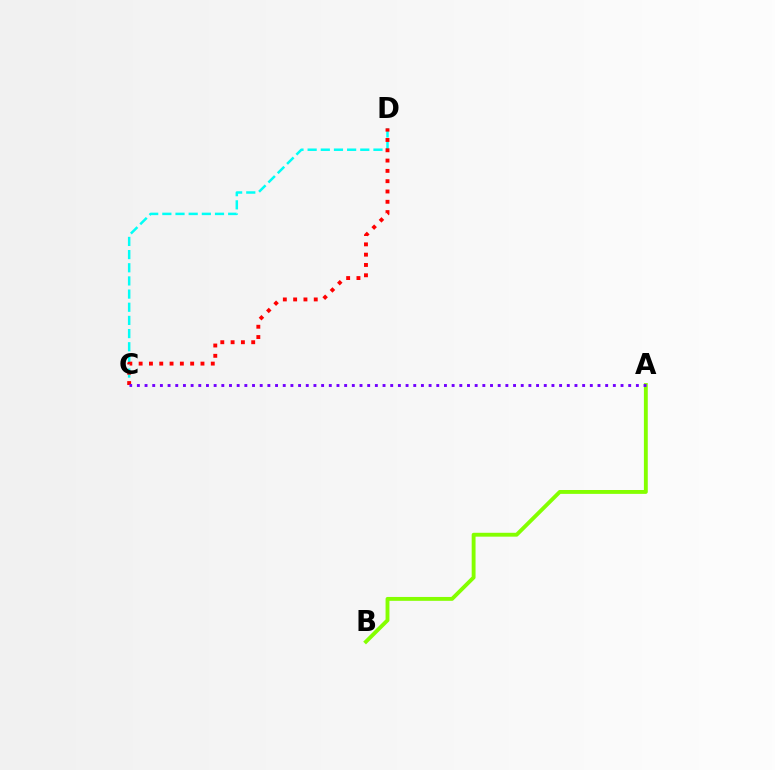{('A', 'B'): [{'color': '#84ff00', 'line_style': 'solid', 'thickness': 2.79}], ('C', 'D'): [{'color': '#00fff6', 'line_style': 'dashed', 'thickness': 1.79}, {'color': '#ff0000', 'line_style': 'dotted', 'thickness': 2.8}], ('A', 'C'): [{'color': '#7200ff', 'line_style': 'dotted', 'thickness': 2.09}]}